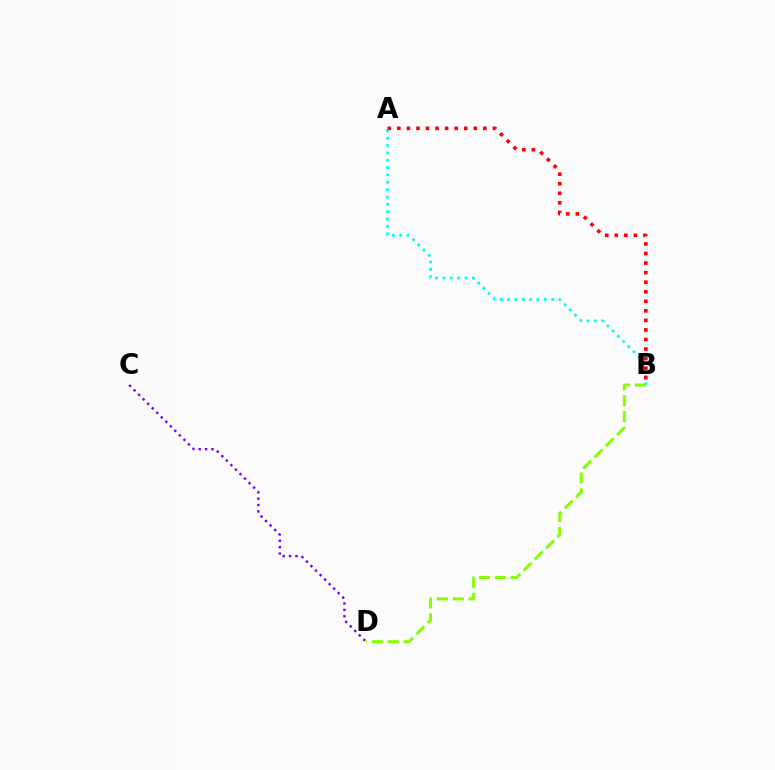{('A', 'B'): [{'color': '#00fff6', 'line_style': 'dotted', 'thickness': 2.0}, {'color': '#ff0000', 'line_style': 'dotted', 'thickness': 2.6}], ('B', 'D'): [{'color': '#84ff00', 'line_style': 'dashed', 'thickness': 2.15}], ('C', 'D'): [{'color': '#7200ff', 'line_style': 'dotted', 'thickness': 1.73}]}